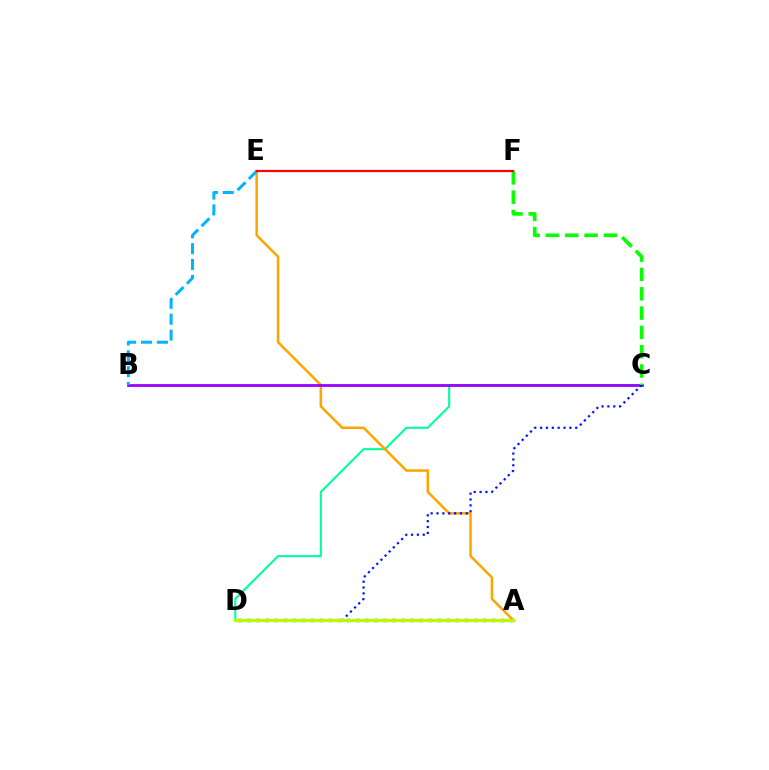{('C', 'D'): [{'color': '#00ff9d', 'line_style': 'solid', 'thickness': 1.51}, {'color': '#0010ff', 'line_style': 'dotted', 'thickness': 1.59}], ('A', 'E'): [{'color': '#ffa500', 'line_style': 'solid', 'thickness': 1.83}], ('B', 'C'): [{'color': '#9b00ff', 'line_style': 'solid', 'thickness': 2.01}], ('A', 'D'): [{'color': '#ff00bd', 'line_style': 'dotted', 'thickness': 2.46}, {'color': '#b3ff00', 'line_style': 'solid', 'thickness': 2.41}], ('C', 'F'): [{'color': '#08ff00', 'line_style': 'dashed', 'thickness': 2.62}], ('B', 'E'): [{'color': '#00b5ff', 'line_style': 'dashed', 'thickness': 2.16}], ('E', 'F'): [{'color': '#ff0000', 'line_style': 'solid', 'thickness': 1.61}]}